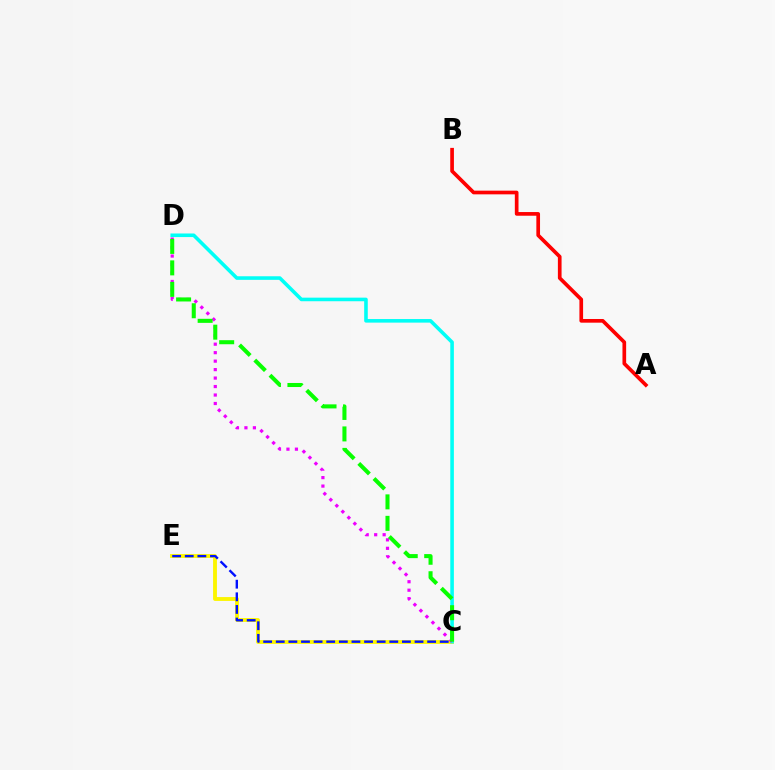{('A', 'B'): [{'color': '#ff0000', 'line_style': 'solid', 'thickness': 2.65}], ('C', 'E'): [{'color': '#fcf500', 'line_style': 'solid', 'thickness': 2.78}, {'color': '#0010ff', 'line_style': 'dashed', 'thickness': 1.71}], ('C', 'D'): [{'color': '#00fff6', 'line_style': 'solid', 'thickness': 2.58}, {'color': '#ee00ff', 'line_style': 'dotted', 'thickness': 2.3}, {'color': '#08ff00', 'line_style': 'dashed', 'thickness': 2.92}]}